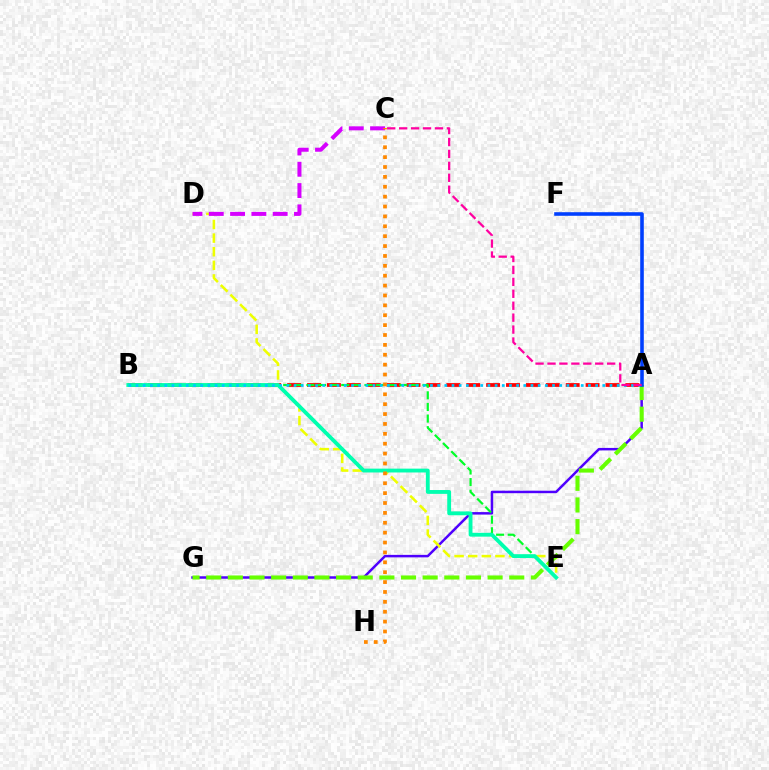{('A', 'B'): [{'color': '#ff0000', 'line_style': 'dashed', 'thickness': 2.7}, {'color': '#00c7ff', 'line_style': 'dotted', 'thickness': 1.95}], ('A', 'G'): [{'color': '#4f00ff', 'line_style': 'solid', 'thickness': 1.79}, {'color': '#66ff00', 'line_style': 'dashed', 'thickness': 2.94}], ('B', 'E'): [{'color': '#00ff27', 'line_style': 'dashed', 'thickness': 1.58}, {'color': '#00ffaf', 'line_style': 'solid', 'thickness': 2.76}], ('D', 'E'): [{'color': '#eeff00', 'line_style': 'dashed', 'thickness': 1.85}], ('C', 'D'): [{'color': '#d600ff', 'line_style': 'dashed', 'thickness': 2.89}], ('A', 'F'): [{'color': '#003fff', 'line_style': 'solid', 'thickness': 2.58}], ('C', 'H'): [{'color': '#ff8800', 'line_style': 'dotted', 'thickness': 2.69}], ('A', 'C'): [{'color': '#ff00a0', 'line_style': 'dashed', 'thickness': 1.62}]}